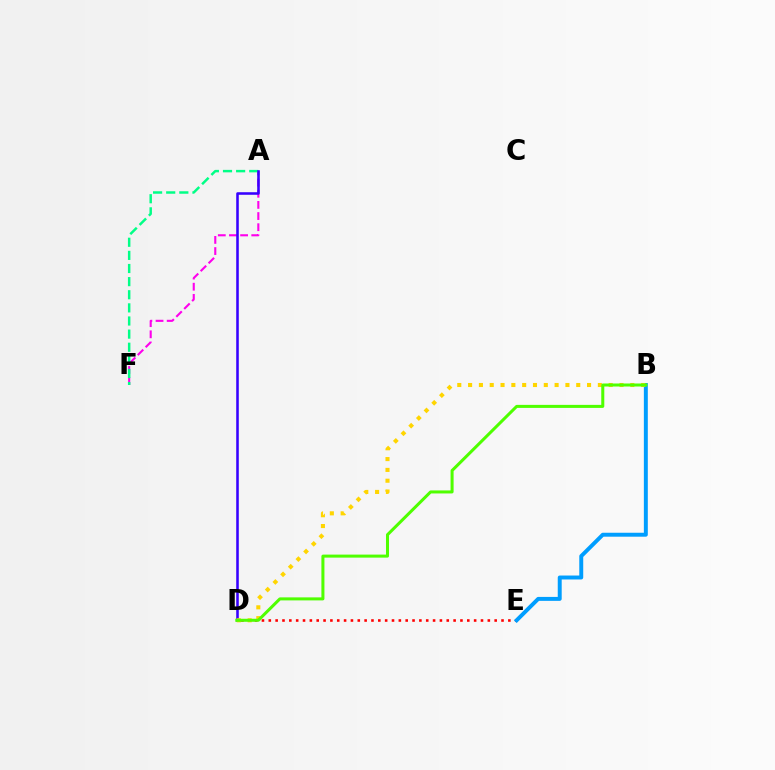{('A', 'F'): [{'color': '#ff00ed', 'line_style': 'dashed', 'thickness': 1.52}, {'color': '#00ff86', 'line_style': 'dashed', 'thickness': 1.78}], ('D', 'E'): [{'color': '#ff0000', 'line_style': 'dotted', 'thickness': 1.86}], ('B', 'E'): [{'color': '#009eff', 'line_style': 'solid', 'thickness': 2.84}], ('A', 'D'): [{'color': '#3700ff', 'line_style': 'solid', 'thickness': 1.85}], ('B', 'D'): [{'color': '#ffd500', 'line_style': 'dotted', 'thickness': 2.94}, {'color': '#4fff00', 'line_style': 'solid', 'thickness': 2.18}]}